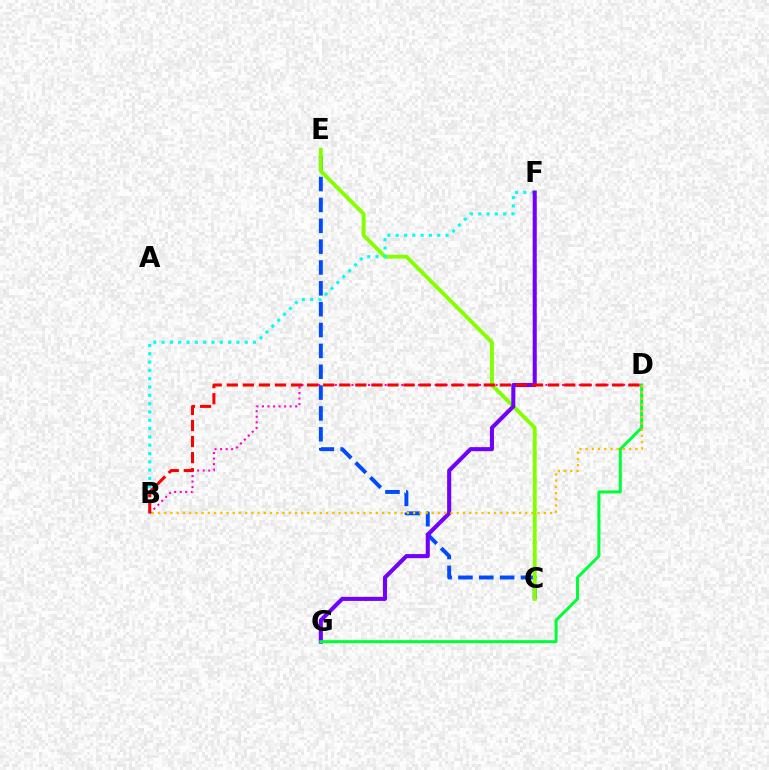{('C', 'E'): [{'color': '#004bff', 'line_style': 'dashed', 'thickness': 2.83}, {'color': '#84ff00', 'line_style': 'solid', 'thickness': 2.82}], ('B', 'F'): [{'color': '#00fff6', 'line_style': 'dotted', 'thickness': 2.26}], ('B', 'D'): [{'color': '#ff00cf', 'line_style': 'dotted', 'thickness': 1.51}, {'color': '#ffbd00', 'line_style': 'dotted', 'thickness': 1.69}, {'color': '#ff0000', 'line_style': 'dashed', 'thickness': 2.18}], ('F', 'G'): [{'color': '#7200ff', 'line_style': 'solid', 'thickness': 2.93}], ('D', 'G'): [{'color': '#00ff39', 'line_style': 'solid', 'thickness': 2.18}]}